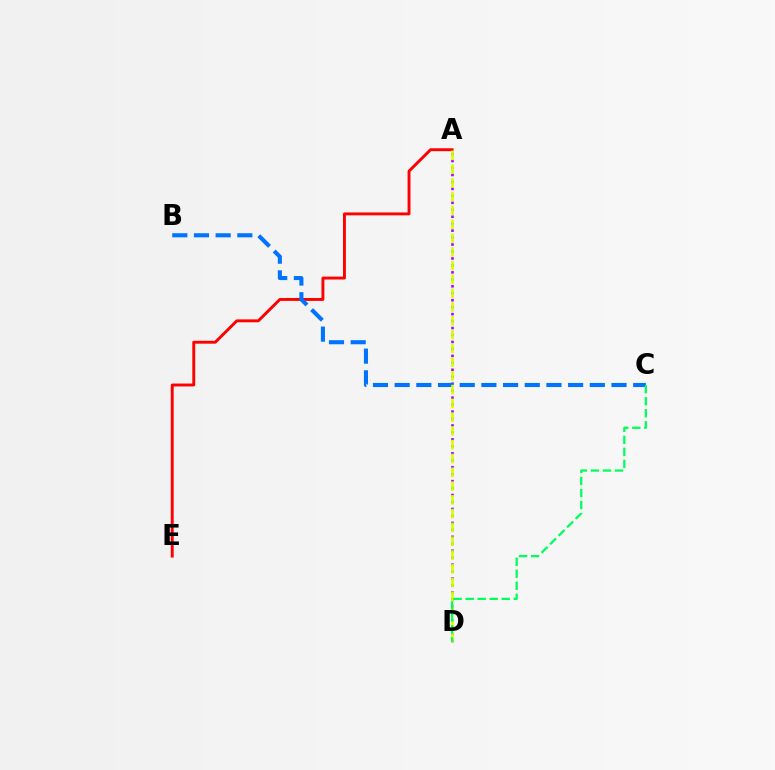{('A', 'D'): [{'color': '#b900ff', 'line_style': 'dotted', 'thickness': 1.89}, {'color': '#d1ff00', 'line_style': 'dashed', 'thickness': 1.87}], ('A', 'E'): [{'color': '#ff0000', 'line_style': 'solid', 'thickness': 2.09}], ('B', 'C'): [{'color': '#0074ff', 'line_style': 'dashed', 'thickness': 2.95}], ('C', 'D'): [{'color': '#00ff5c', 'line_style': 'dashed', 'thickness': 1.63}]}